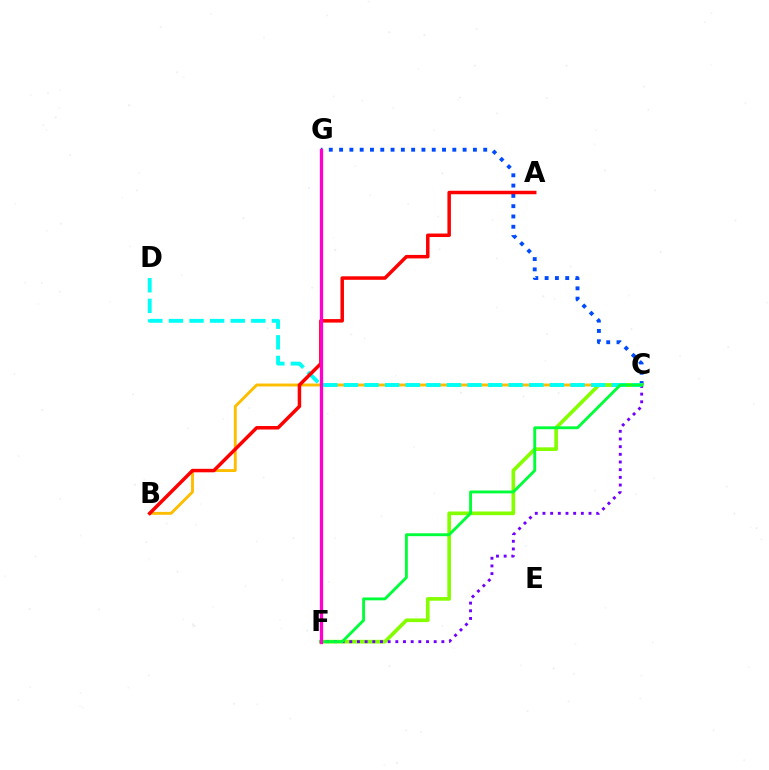{('B', 'C'): [{'color': '#ffbd00', 'line_style': 'solid', 'thickness': 2.08}], ('C', 'G'): [{'color': '#004bff', 'line_style': 'dotted', 'thickness': 2.8}], ('C', 'F'): [{'color': '#84ff00', 'line_style': 'solid', 'thickness': 2.64}, {'color': '#7200ff', 'line_style': 'dotted', 'thickness': 2.09}, {'color': '#00ff39', 'line_style': 'solid', 'thickness': 2.07}], ('C', 'D'): [{'color': '#00fff6', 'line_style': 'dashed', 'thickness': 2.8}], ('A', 'B'): [{'color': '#ff0000', 'line_style': 'solid', 'thickness': 2.51}], ('F', 'G'): [{'color': '#ff00cf', 'line_style': 'solid', 'thickness': 2.36}]}